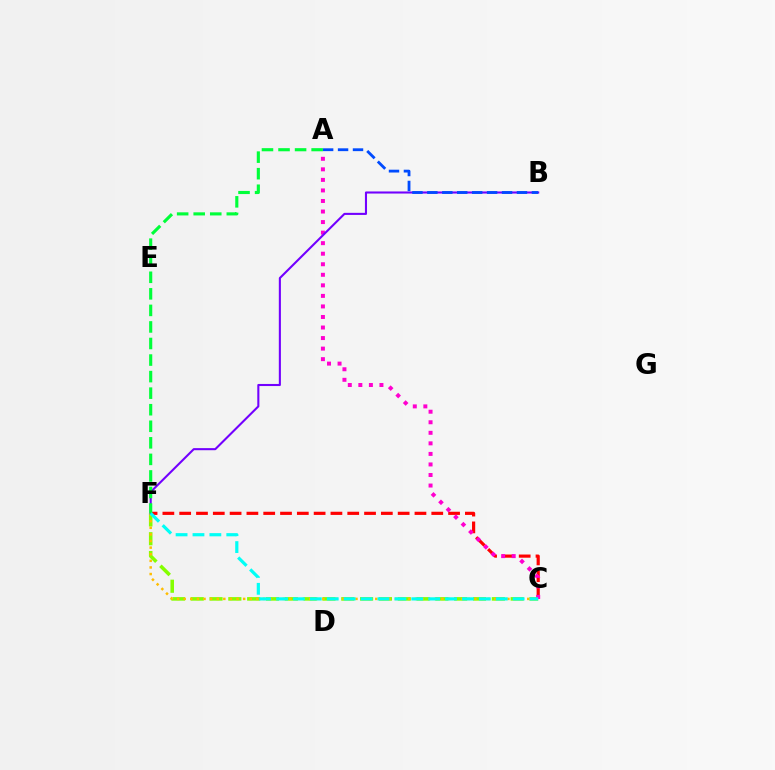{('C', 'F'): [{'color': '#84ff00', 'line_style': 'dashed', 'thickness': 2.56}, {'color': '#ff0000', 'line_style': 'dashed', 'thickness': 2.28}, {'color': '#ffbd00', 'line_style': 'dotted', 'thickness': 1.8}, {'color': '#00fff6', 'line_style': 'dashed', 'thickness': 2.3}], ('A', 'C'): [{'color': '#ff00cf', 'line_style': 'dotted', 'thickness': 2.87}], ('B', 'F'): [{'color': '#7200ff', 'line_style': 'solid', 'thickness': 1.5}], ('A', 'B'): [{'color': '#004bff', 'line_style': 'dashed', 'thickness': 2.03}], ('A', 'F'): [{'color': '#00ff39', 'line_style': 'dashed', 'thickness': 2.25}]}